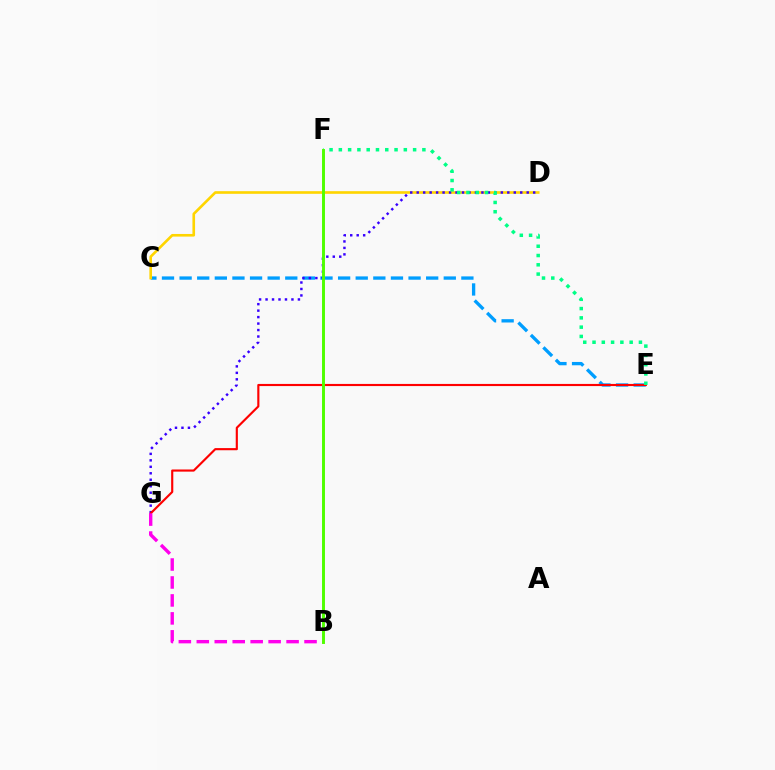{('C', 'E'): [{'color': '#009eff', 'line_style': 'dashed', 'thickness': 2.39}], ('C', 'D'): [{'color': '#ffd500', 'line_style': 'solid', 'thickness': 1.89}], ('D', 'G'): [{'color': '#3700ff', 'line_style': 'dotted', 'thickness': 1.76}], ('E', 'G'): [{'color': '#ff0000', 'line_style': 'solid', 'thickness': 1.54}], ('E', 'F'): [{'color': '#00ff86', 'line_style': 'dotted', 'thickness': 2.52}], ('B', 'G'): [{'color': '#ff00ed', 'line_style': 'dashed', 'thickness': 2.44}], ('B', 'F'): [{'color': '#4fff00', 'line_style': 'solid', 'thickness': 2.11}]}